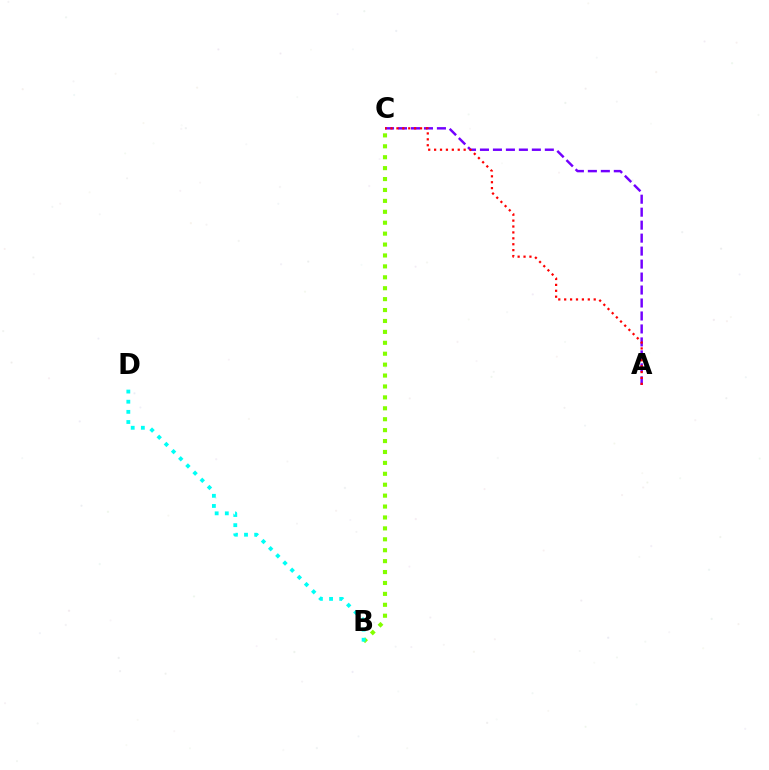{('A', 'C'): [{'color': '#7200ff', 'line_style': 'dashed', 'thickness': 1.76}, {'color': '#ff0000', 'line_style': 'dotted', 'thickness': 1.61}], ('B', 'C'): [{'color': '#84ff00', 'line_style': 'dotted', 'thickness': 2.97}], ('B', 'D'): [{'color': '#00fff6', 'line_style': 'dotted', 'thickness': 2.76}]}